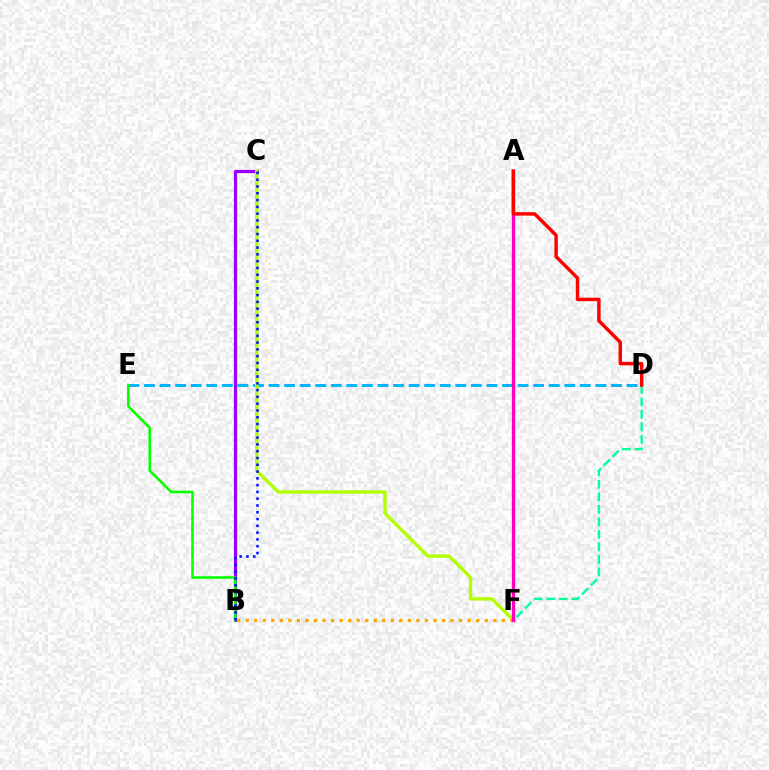{('D', 'E'): [{'color': '#00b5ff', 'line_style': 'dashed', 'thickness': 2.11}], ('B', 'C'): [{'color': '#9b00ff', 'line_style': 'solid', 'thickness': 2.3}, {'color': '#0010ff', 'line_style': 'dotted', 'thickness': 1.84}], ('C', 'F'): [{'color': '#b3ff00', 'line_style': 'solid', 'thickness': 2.42}], ('D', 'F'): [{'color': '#00ff9d', 'line_style': 'dashed', 'thickness': 1.7}], ('B', 'F'): [{'color': '#ffa500', 'line_style': 'dotted', 'thickness': 2.32}], ('A', 'F'): [{'color': '#ff00bd', 'line_style': 'solid', 'thickness': 2.4}], ('B', 'E'): [{'color': '#08ff00', 'line_style': 'solid', 'thickness': 1.85}], ('A', 'D'): [{'color': '#ff0000', 'line_style': 'solid', 'thickness': 2.47}]}